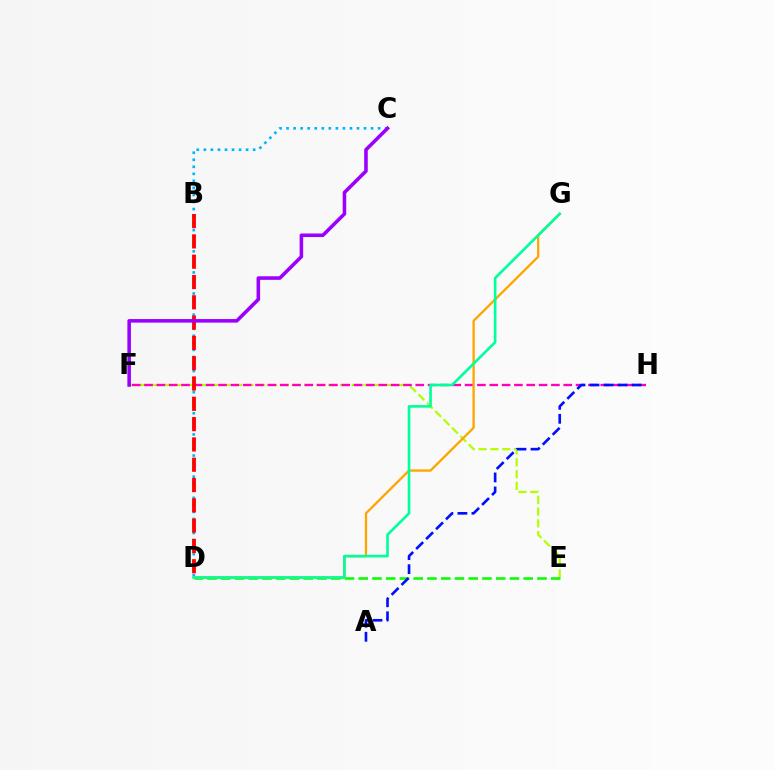{('E', 'F'): [{'color': '#b3ff00', 'line_style': 'dashed', 'thickness': 1.6}], ('D', 'E'): [{'color': '#08ff00', 'line_style': 'dashed', 'thickness': 1.87}], ('F', 'H'): [{'color': '#ff00bd', 'line_style': 'dashed', 'thickness': 1.67}], ('A', 'H'): [{'color': '#0010ff', 'line_style': 'dashed', 'thickness': 1.9}], ('D', 'G'): [{'color': '#ffa500', 'line_style': 'solid', 'thickness': 1.67}, {'color': '#00ff9d', 'line_style': 'solid', 'thickness': 1.9}], ('C', 'D'): [{'color': '#00b5ff', 'line_style': 'dotted', 'thickness': 1.91}], ('B', 'D'): [{'color': '#ff0000', 'line_style': 'dashed', 'thickness': 2.76}], ('C', 'F'): [{'color': '#9b00ff', 'line_style': 'solid', 'thickness': 2.57}]}